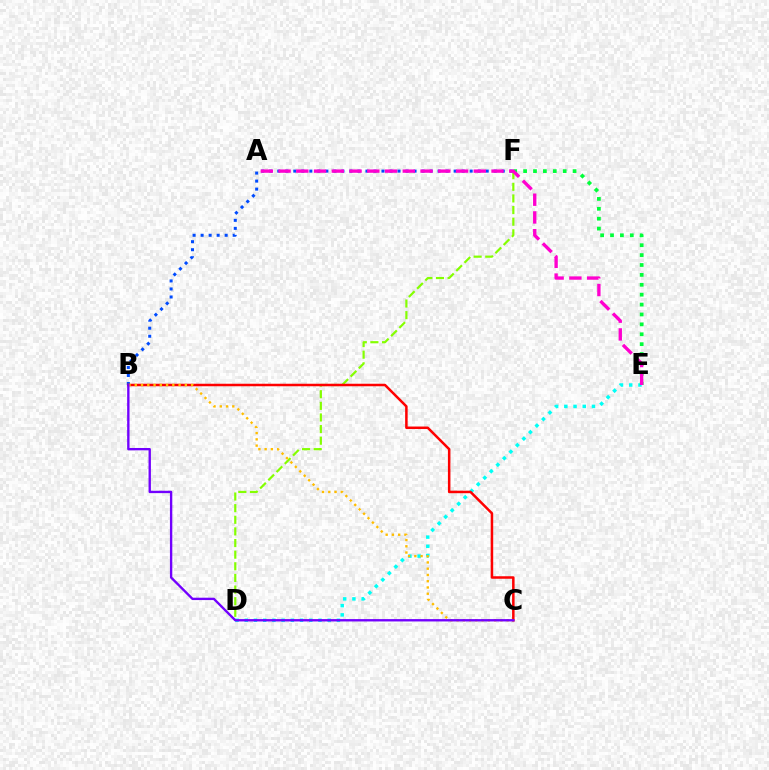{('D', 'F'): [{'color': '#84ff00', 'line_style': 'dashed', 'thickness': 1.58}], ('D', 'E'): [{'color': '#00fff6', 'line_style': 'dotted', 'thickness': 2.5}], ('B', 'F'): [{'color': '#004bff', 'line_style': 'dotted', 'thickness': 2.18}], ('E', 'F'): [{'color': '#00ff39', 'line_style': 'dotted', 'thickness': 2.69}], ('B', 'C'): [{'color': '#ff0000', 'line_style': 'solid', 'thickness': 1.81}, {'color': '#ffbd00', 'line_style': 'dotted', 'thickness': 1.7}, {'color': '#7200ff', 'line_style': 'solid', 'thickness': 1.7}], ('A', 'E'): [{'color': '#ff00cf', 'line_style': 'dashed', 'thickness': 2.41}]}